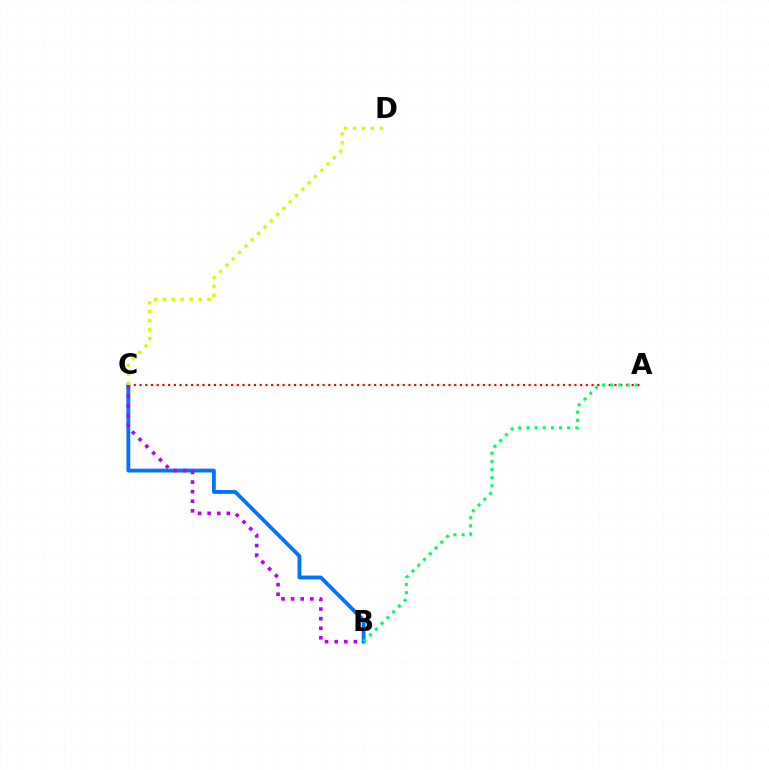{('A', 'C'): [{'color': '#ff0000', 'line_style': 'dotted', 'thickness': 1.55}], ('B', 'C'): [{'color': '#0074ff', 'line_style': 'solid', 'thickness': 2.75}, {'color': '#b900ff', 'line_style': 'dotted', 'thickness': 2.61}], ('A', 'B'): [{'color': '#00ff5c', 'line_style': 'dotted', 'thickness': 2.21}], ('C', 'D'): [{'color': '#d1ff00', 'line_style': 'dotted', 'thickness': 2.43}]}